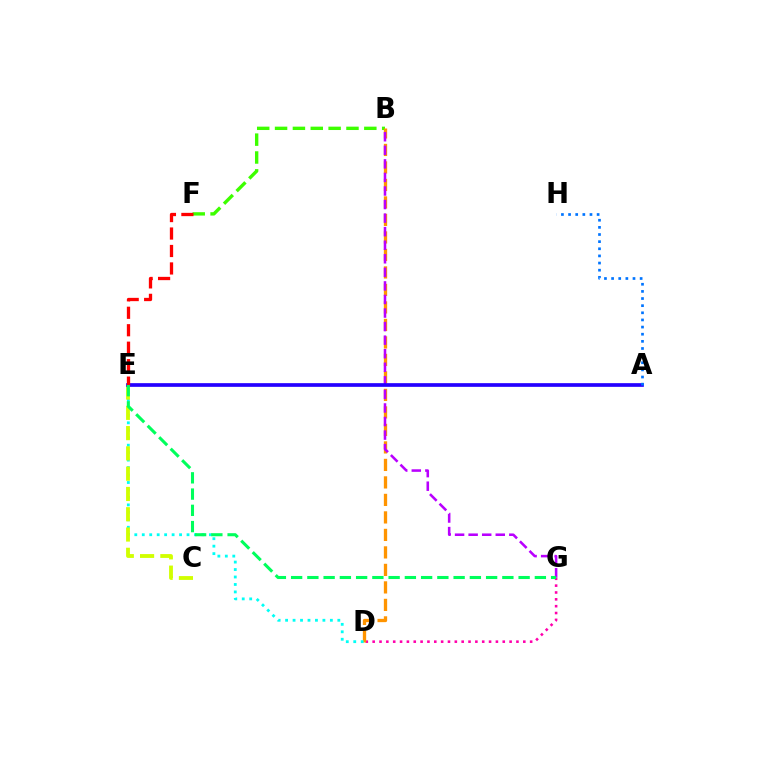{('B', 'F'): [{'color': '#3dff00', 'line_style': 'dashed', 'thickness': 2.43}], ('D', 'G'): [{'color': '#ff00ac', 'line_style': 'dotted', 'thickness': 1.86}], ('B', 'D'): [{'color': '#ff9400', 'line_style': 'dashed', 'thickness': 2.38}], ('B', 'G'): [{'color': '#b900ff', 'line_style': 'dashed', 'thickness': 1.84}], ('D', 'E'): [{'color': '#00fff6', 'line_style': 'dotted', 'thickness': 2.03}], ('C', 'E'): [{'color': '#d1ff00', 'line_style': 'dashed', 'thickness': 2.75}], ('A', 'E'): [{'color': '#2500ff', 'line_style': 'solid', 'thickness': 2.65}], ('E', 'F'): [{'color': '#ff0000', 'line_style': 'dashed', 'thickness': 2.37}], ('A', 'H'): [{'color': '#0074ff', 'line_style': 'dotted', 'thickness': 1.94}], ('E', 'G'): [{'color': '#00ff5c', 'line_style': 'dashed', 'thickness': 2.21}]}